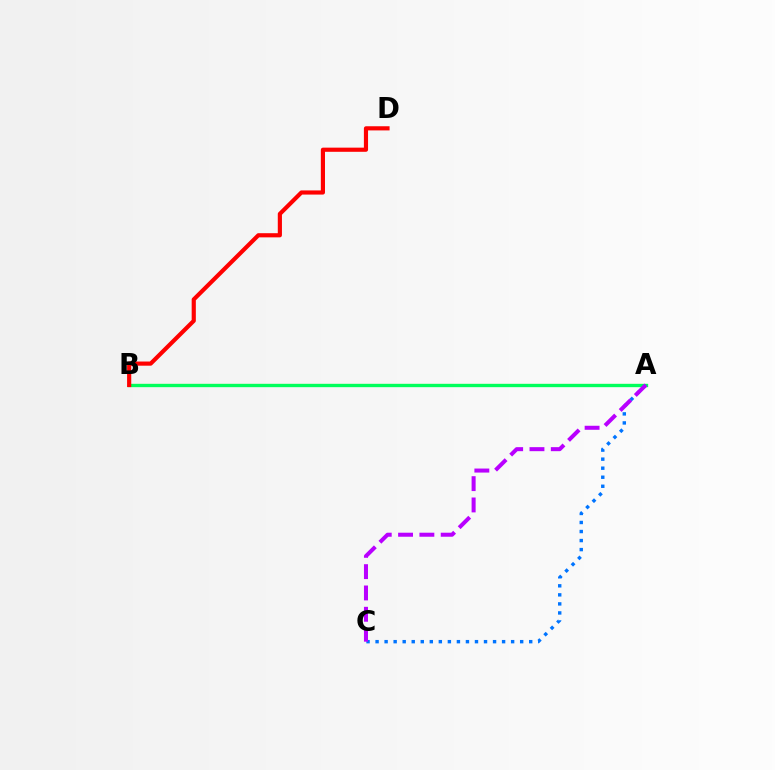{('A', 'B'): [{'color': '#d1ff00', 'line_style': 'solid', 'thickness': 1.51}, {'color': '#00ff5c', 'line_style': 'solid', 'thickness': 2.4}], ('A', 'C'): [{'color': '#0074ff', 'line_style': 'dotted', 'thickness': 2.46}, {'color': '#b900ff', 'line_style': 'dashed', 'thickness': 2.9}], ('B', 'D'): [{'color': '#ff0000', 'line_style': 'solid', 'thickness': 2.99}]}